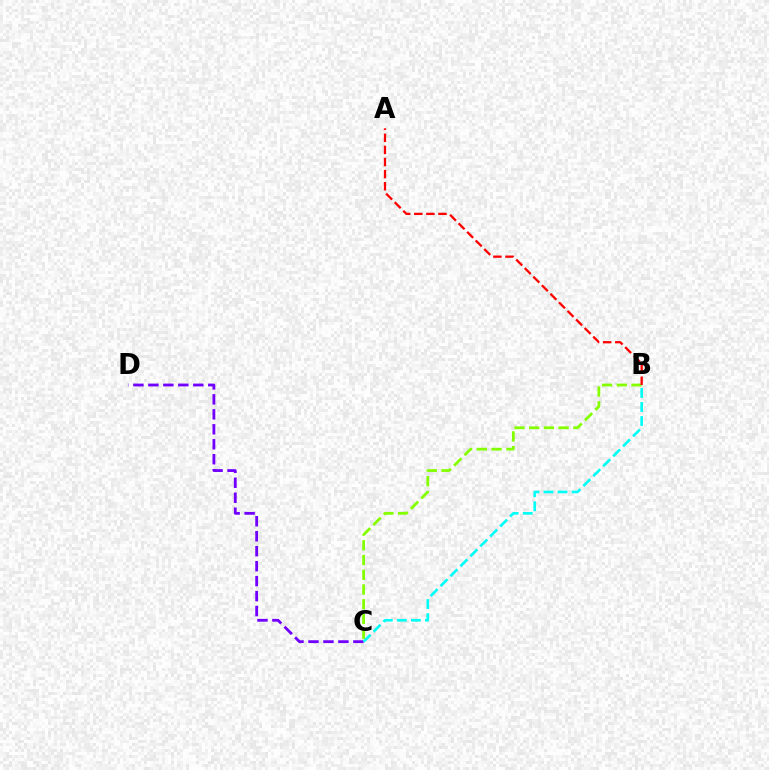{('C', 'D'): [{'color': '#7200ff', 'line_style': 'dashed', 'thickness': 2.03}], ('B', 'C'): [{'color': '#84ff00', 'line_style': 'dashed', 'thickness': 2.0}, {'color': '#00fff6', 'line_style': 'dashed', 'thickness': 1.91}], ('A', 'B'): [{'color': '#ff0000', 'line_style': 'dashed', 'thickness': 1.64}]}